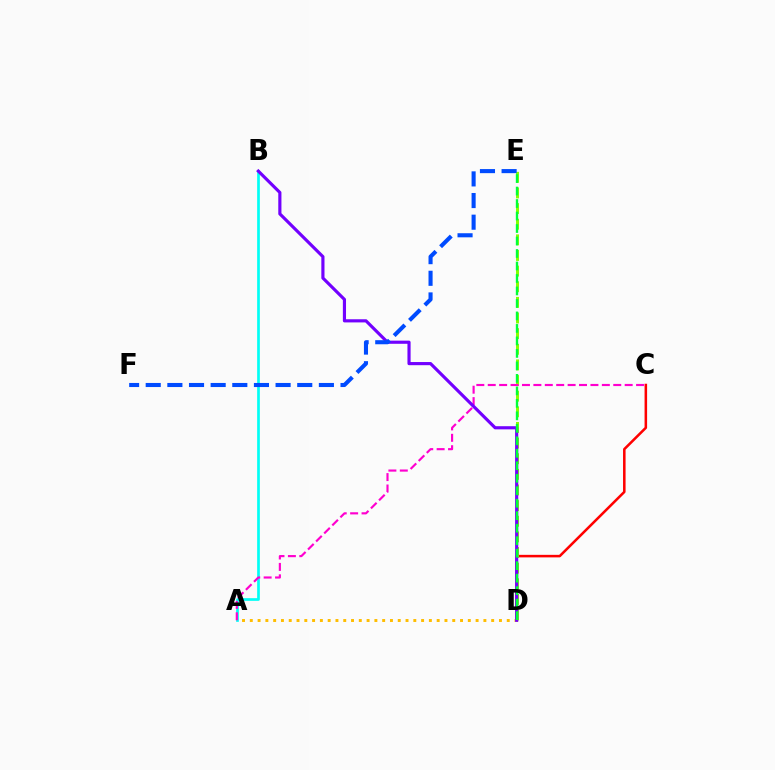{('C', 'D'): [{'color': '#ff0000', 'line_style': 'solid', 'thickness': 1.83}], ('D', 'E'): [{'color': '#84ff00', 'line_style': 'dashed', 'thickness': 2.12}, {'color': '#00ff39', 'line_style': 'dashed', 'thickness': 1.7}], ('A', 'B'): [{'color': '#00fff6', 'line_style': 'solid', 'thickness': 1.93}], ('A', 'D'): [{'color': '#ffbd00', 'line_style': 'dotted', 'thickness': 2.12}], ('A', 'C'): [{'color': '#ff00cf', 'line_style': 'dashed', 'thickness': 1.55}], ('B', 'D'): [{'color': '#7200ff', 'line_style': 'solid', 'thickness': 2.27}], ('E', 'F'): [{'color': '#004bff', 'line_style': 'dashed', 'thickness': 2.94}]}